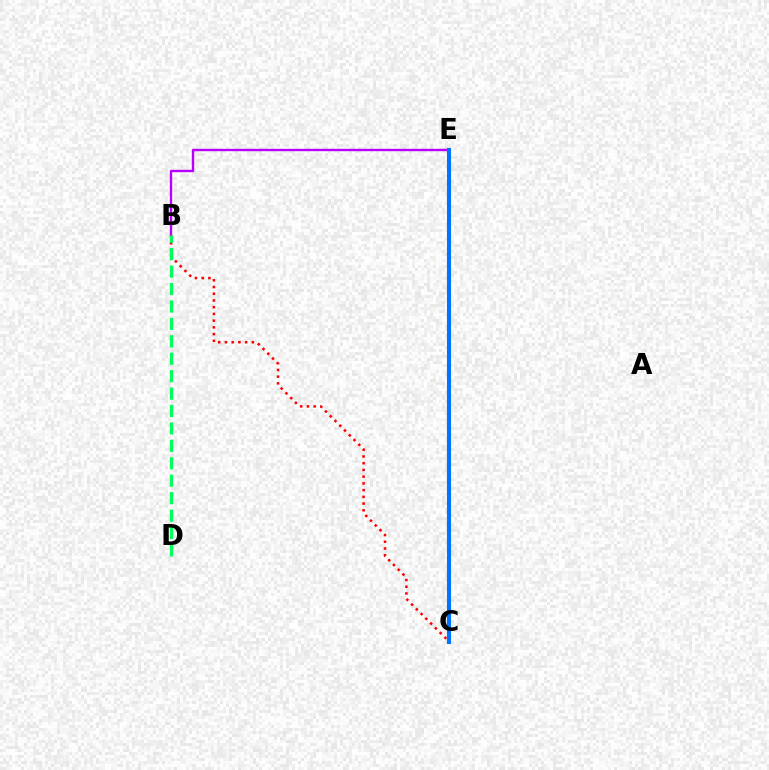{('B', 'E'): [{'color': '#b900ff', 'line_style': 'solid', 'thickness': 1.72}], ('C', 'E'): [{'color': '#d1ff00', 'line_style': 'dashed', 'thickness': 1.56}, {'color': '#0074ff', 'line_style': 'solid', 'thickness': 2.94}], ('B', 'C'): [{'color': '#ff0000', 'line_style': 'dotted', 'thickness': 1.83}], ('B', 'D'): [{'color': '#00ff5c', 'line_style': 'dashed', 'thickness': 2.37}]}